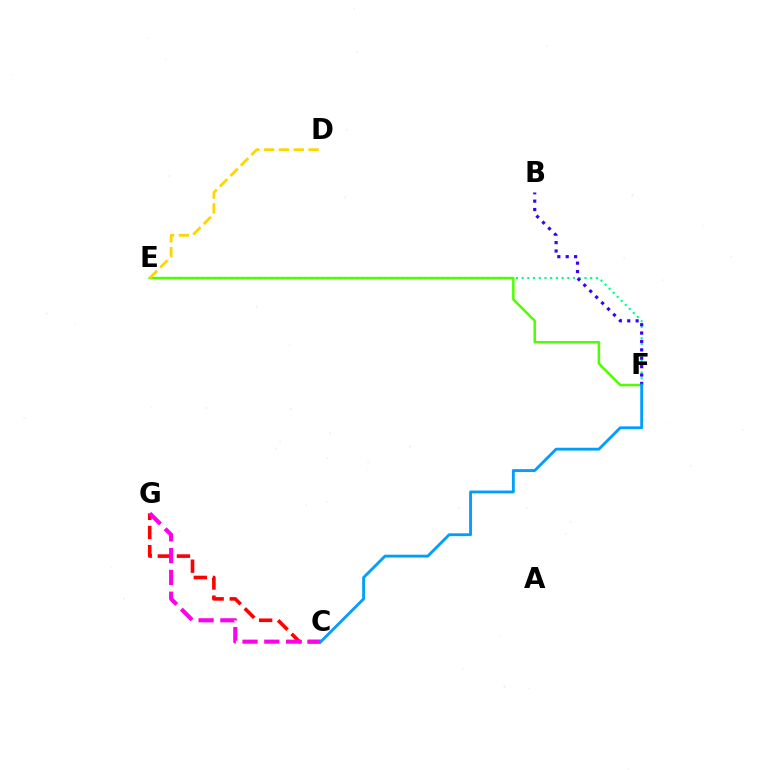{('E', 'F'): [{'color': '#00ff86', 'line_style': 'dotted', 'thickness': 1.55}, {'color': '#4fff00', 'line_style': 'solid', 'thickness': 1.81}], ('D', 'E'): [{'color': '#ffd500', 'line_style': 'dashed', 'thickness': 2.01}], ('C', 'G'): [{'color': '#ff0000', 'line_style': 'dashed', 'thickness': 2.6}, {'color': '#ff00ed', 'line_style': 'dashed', 'thickness': 2.96}], ('B', 'F'): [{'color': '#3700ff', 'line_style': 'dotted', 'thickness': 2.28}], ('C', 'F'): [{'color': '#009eff', 'line_style': 'solid', 'thickness': 2.05}]}